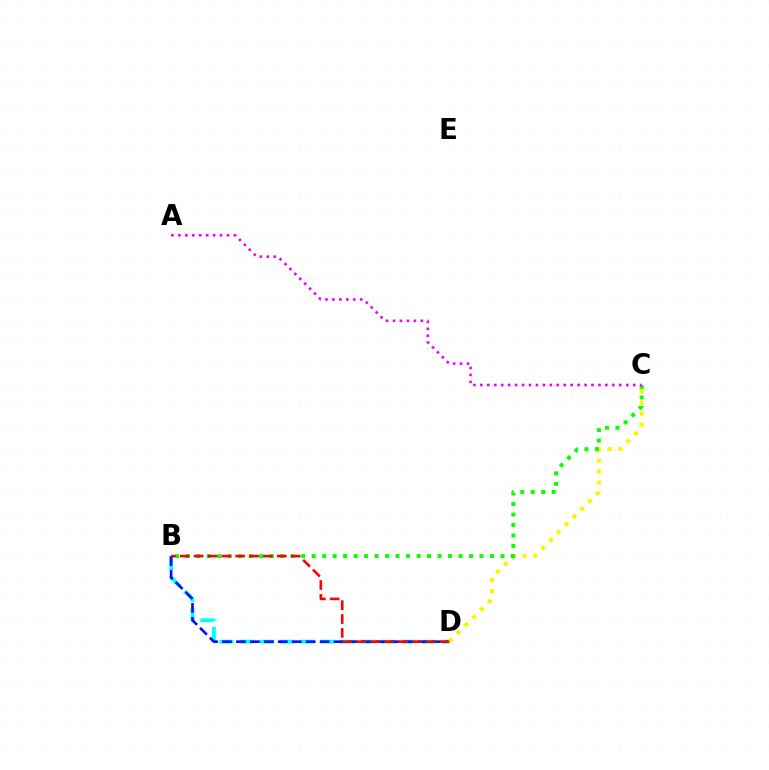{('B', 'D'): [{'color': '#00fff6', 'line_style': 'dashed', 'thickness': 2.75}, {'color': '#0010ff', 'line_style': 'dashed', 'thickness': 1.89}, {'color': '#ff0000', 'line_style': 'dashed', 'thickness': 1.88}], ('C', 'D'): [{'color': '#fcf500', 'line_style': 'dotted', 'thickness': 2.99}], ('B', 'C'): [{'color': '#08ff00', 'line_style': 'dotted', 'thickness': 2.85}], ('A', 'C'): [{'color': '#ee00ff', 'line_style': 'dotted', 'thickness': 1.89}]}